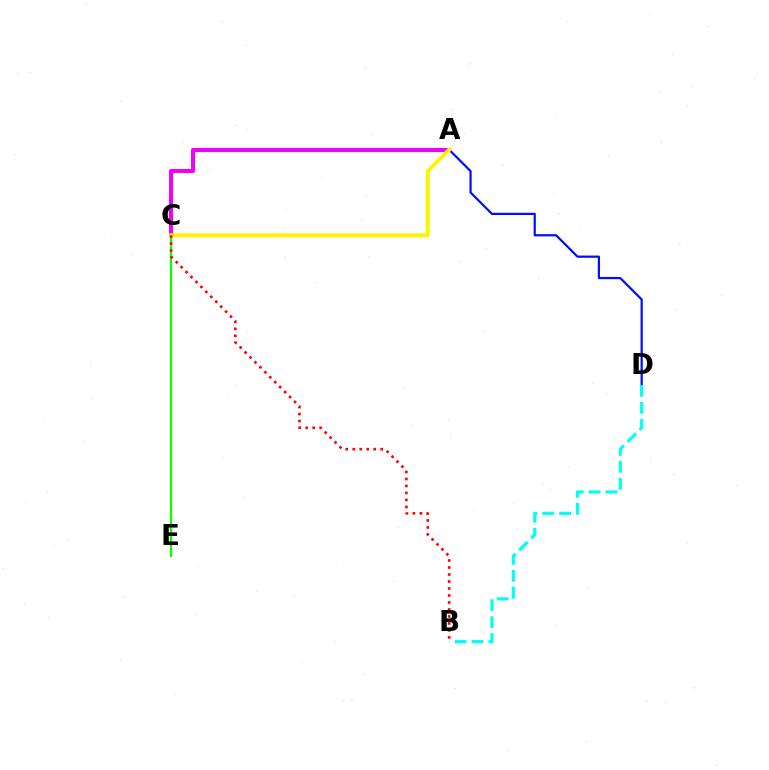{('C', 'E'): [{'color': '#08ff00', 'line_style': 'solid', 'thickness': 1.57}], ('A', 'D'): [{'color': '#0010ff', 'line_style': 'solid', 'thickness': 1.6}], ('A', 'C'): [{'color': '#ee00ff', 'line_style': 'solid', 'thickness': 2.89}, {'color': '#fcf500', 'line_style': 'solid', 'thickness': 2.82}], ('B', 'D'): [{'color': '#00fff6', 'line_style': 'dashed', 'thickness': 2.3}], ('B', 'C'): [{'color': '#ff0000', 'line_style': 'dotted', 'thickness': 1.9}]}